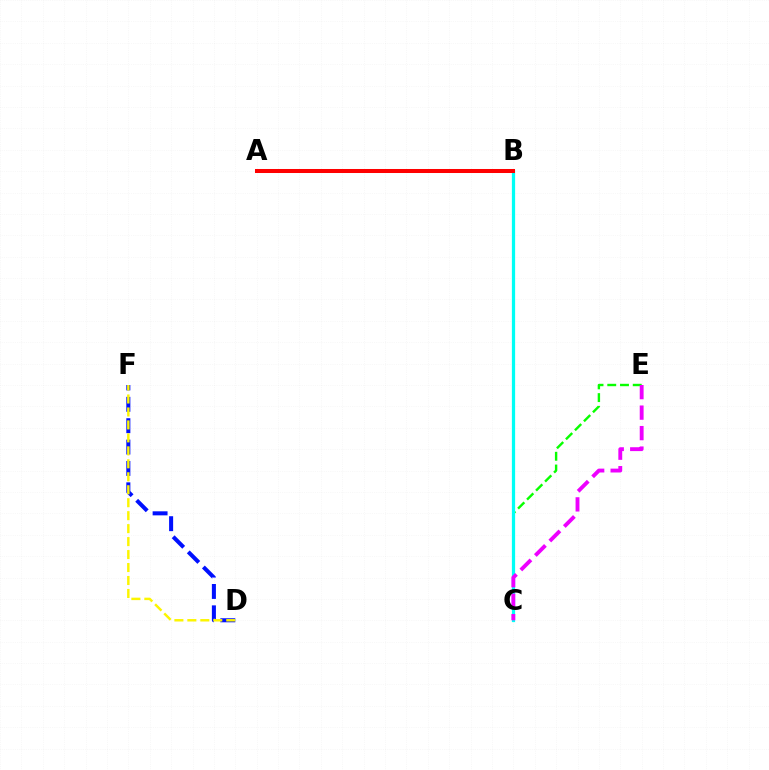{('C', 'E'): [{'color': '#08ff00', 'line_style': 'dashed', 'thickness': 1.73}, {'color': '#ee00ff', 'line_style': 'dashed', 'thickness': 2.78}], ('B', 'C'): [{'color': '#00fff6', 'line_style': 'solid', 'thickness': 2.33}], ('D', 'F'): [{'color': '#0010ff', 'line_style': 'dashed', 'thickness': 2.9}, {'color': '#fcf500', 'line_style': 'dashed', 'thickness': 1.76}], ('A', 'B'): [{'color': '#ff0000', 'line_style': 'solid', 'thickness': 2.89}]}